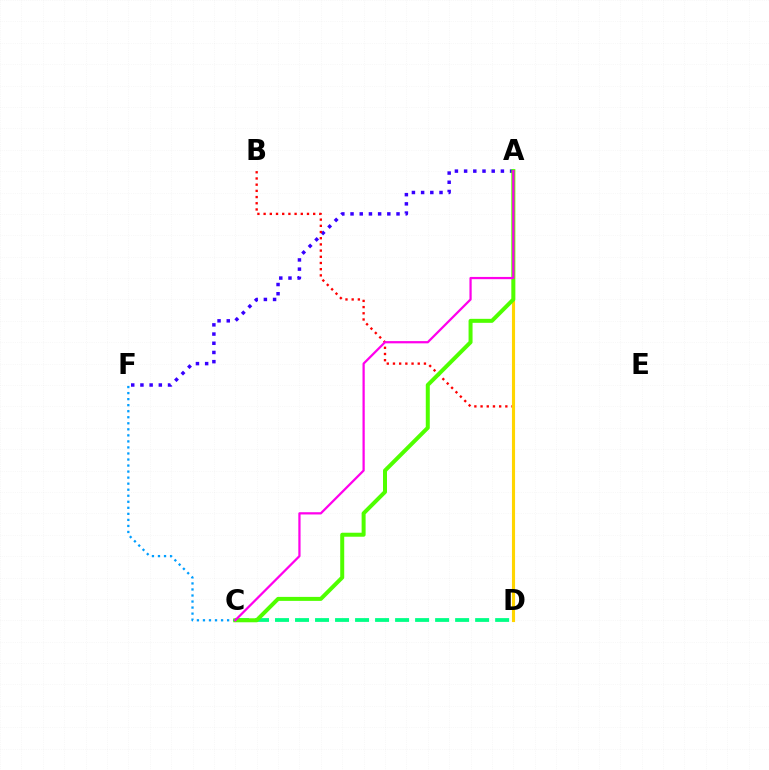{('C', 'F'): [{'color': '#009eff', 'line_style': 'dotted', 'thickness': 1.64}], ('A', 'F'): [{'color': '#3700ff', 'line_style': 'dotted', 'thickness': 2.5}], ('B', 'D'): [{'color': '#ff0000', 'line_style': 'dotted', 'thickness': 1.68}], ('C', 'D'): [{'color': '#00ff86', 'line_style': 'dashed', 'thickness': 2.72}], ('A', 'D'): [{'color': '#ffd500', 'line_style': 'solid', 'thickness': 2.25}], ('A', 'C'): [{'color': '#4fff00', 'line_style': 'solid', 'thickness': 2.87}, {'color': '#ff00ed', 'line_style': 'solid', 'thickness': 1.62}]}